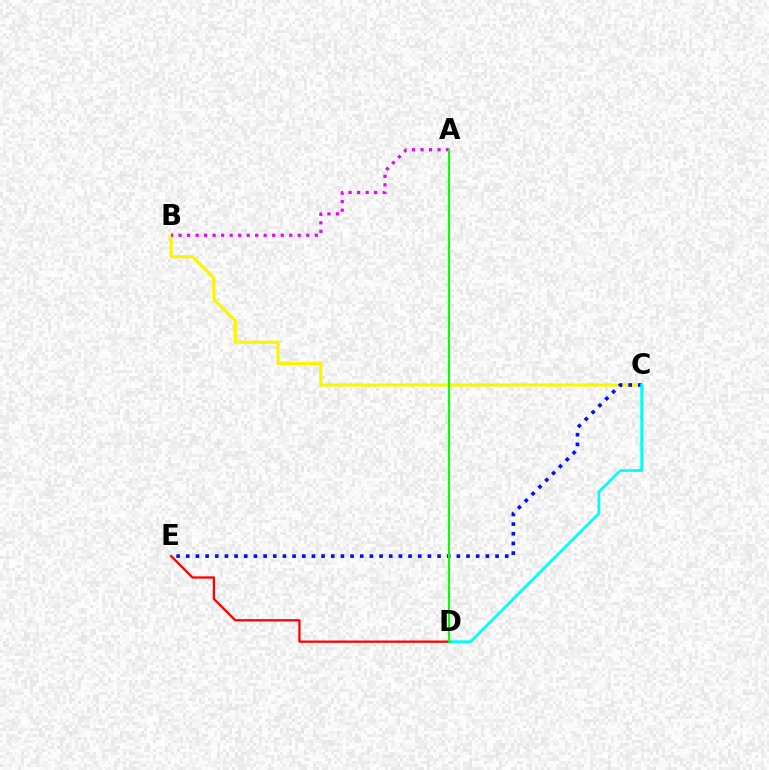{('B', 'C'): [{'color': '#fcf500', 'line_style': 'solid', 'thickness': 2.24}], ('A', 'B'): [{'color': '#ee00ff', 'line_style': 'dotted', 'thickness': 2.31}], ('C', 'E'): [{'color': '#0010ff', 'line_style': 'dotted', 'thickness': 2.63}], ('C', 'D'): [{'color': '#00fff6', 'line_style': 'solid', 'thickness': 1.95}], ('D', 'E'): [{'color': '#ff0000', 'line_style': 'solid', 'thickness': 1.64}], ('A', 'D'): [{'color': '#08ff00', 'line_style': 'solid', 'thickness': 1.52}]}